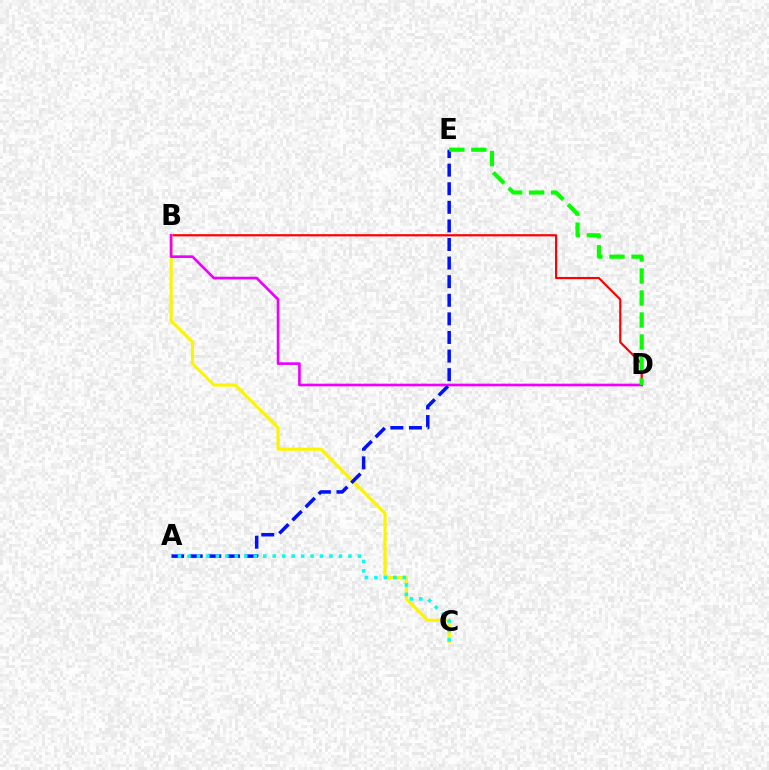{('B', 'D'): [{'color': '#ff0000', 'line_style': 'solid', 'thickness': 1.58}, {'color': '#ee00ff', 'line_style': 'solid', 'thickness': 1.92}], ('B', 'C'): [{'color': '#fcf500', 'line_style': 'solid', 'thickness': 2.28}], ('A', 'E'): [{'color': '#0010ff', 'line_style': 'dashed', 'thickness': 2.53}], ('A', 'C'): [{'color': '#00fff6', 'line_style': 'dotted', 'thickness': 2.57}], ('D', 'E'): [{'color': '#08ff00', 'line_style': 'dashed', 'thickness': 2.99}]}